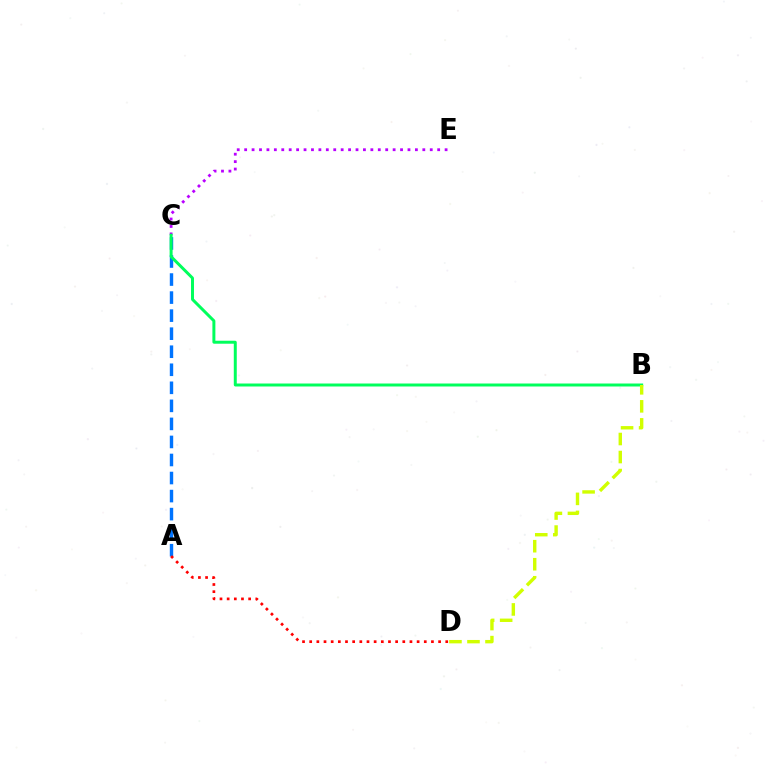{('A', 'C'): [{'color': '#0074ff', 'line_style': 'dashed', 'thickness': 2.45}], ('C', 'E'): [{'color': '#b900ff', 'line_style': 'dotted', 'thickness': 2.02}], ('B', 'C'): [{'color': '#00ff5c', 'line_style': 'solid', 'thickness': 2.14}], ('A', 'D'): [{'color': '#ff0000', 'line_style': 'dotted', 'thickness': 1.95}], ('B', 'D'): [{'color': '#d1ff00', 'line_style': 'dashed', 'thickness': 2.45}]}